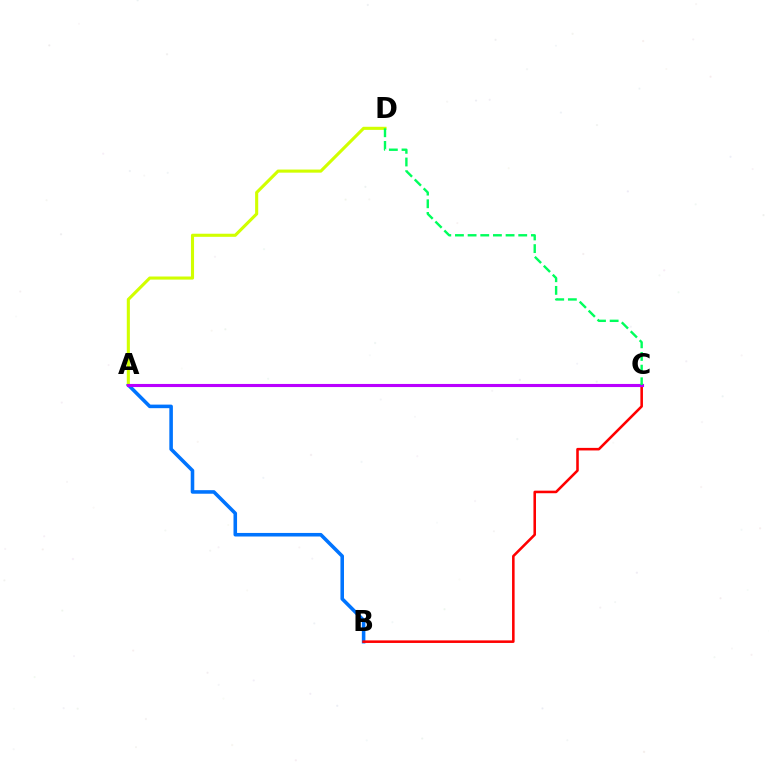{('A', 'B'): [{'color': '#0074ff', 'line_style': 'solid', 'thickness': 2.57}], ('A', 'D'): [{'color': '#d1ff00', 'line_style': 'solid', 'thickness': 2.23}], ('B', 'C'): [{'color': '#ff0000', 'line_style': 'solid', 'thickness': 1.85}], ('A', 'C'): [{'color': '#b900ff', 'line_style': 'solid', 'thickness': 2.23}], ('C', 'D'): [{'color': '#00ff5c', 'line_style': 'dashed', 'thickness': 1.72}]}